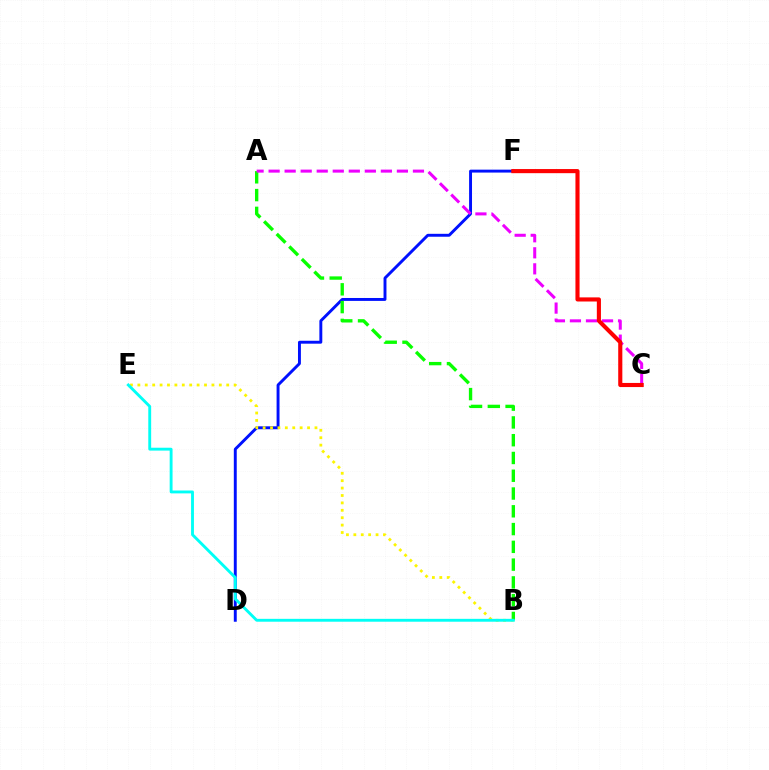{('D', 'F'): [{'color': '#0010ff', 'line_style': 'solid', 'thickness': 2.1}], ('A', 'B'): [{'color': '#08ff00', 'line_style': 'dashed', 'thickness': 2.41}], ('B', 'E'): [{'color': '#fcf500', 'line_style': 'dotted', 'thickness': 2.01}, {'color': '#00fff6', 'line_style': 'solid', 'thickness': 2.07}], ('A', 'C'): [{'color': '#ee00ff', 'line_style': 'dashed', 'thickness': 2.18}], ('C', 'F'): [{'color': '#ff0000', 'line_style': 'solid', 'thickness': 2.96}]}